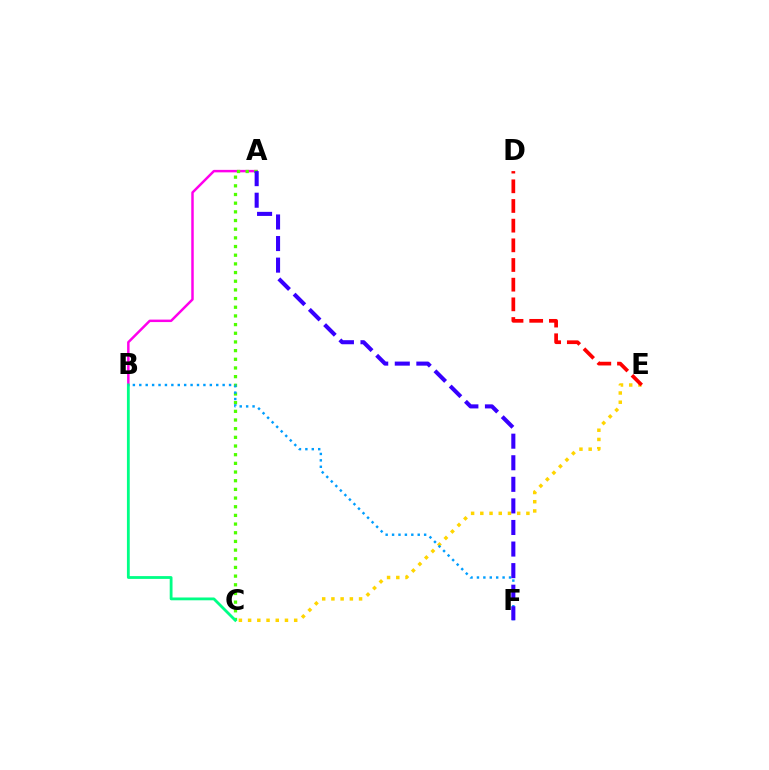{('C', 'E'): [{'color': '#ffd500', 'line_style': 'dotted', 'thickness': 2.5}], ('A', 'B'): [{'color': '#ff00ed', 'line_style': 'solid', 'thickness': 1.78}], ('A', 'C'): [{'color': '#4fff00', 'line_style': 'dotted', 'thickness': 2.36}], ('D', 'E'): [{'color': '#ff0000', 'line_style': 'dashed', 'thickness': 2.67}], ('B', 'C'): [{'color': '#00ff86', 'line_style': 'solid', 'thickness': 2.02}], ('B', 'F'): [{'color': '#009eff', 'line_style': 'dotted', 'thickness': 1.74}], ('A', 'F'): [{'color': '#3700ff', 'line_style': 'dashed', 'thickness': 2.93}]}